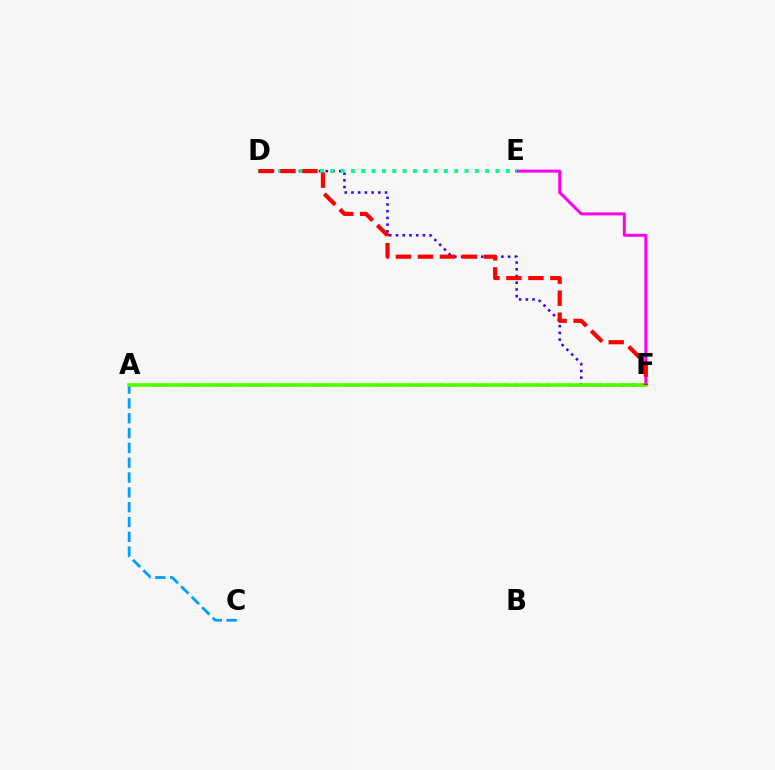{('A', 'F'): [{'color': '#ffd500', 'line_style': 'dotted', 'thickness': 2.89}, {'color': '#4fff00', 'line_style': 'solid', 'thickness': 2.56}], ('A', 'C'): [{'color': '#009eff', 'line_style': 'dashed', 'thickness': 2.01}], ('D', 'F'): [{'color': '#3700ff', 'line_style': 'dotted', 'thickness': 1.83}, {'color': '#ff0000', 'line_style': 'dashed', 'thickness': 2.99}], ('E', 'F'): [{'color': '#ff00ed', 'line_style': 'solid', 'thickness': 2.16}], ('D', 'E'): [{'color': '#00ff86', 'line_style': 'dotted', 'thickness': 2.81}]}